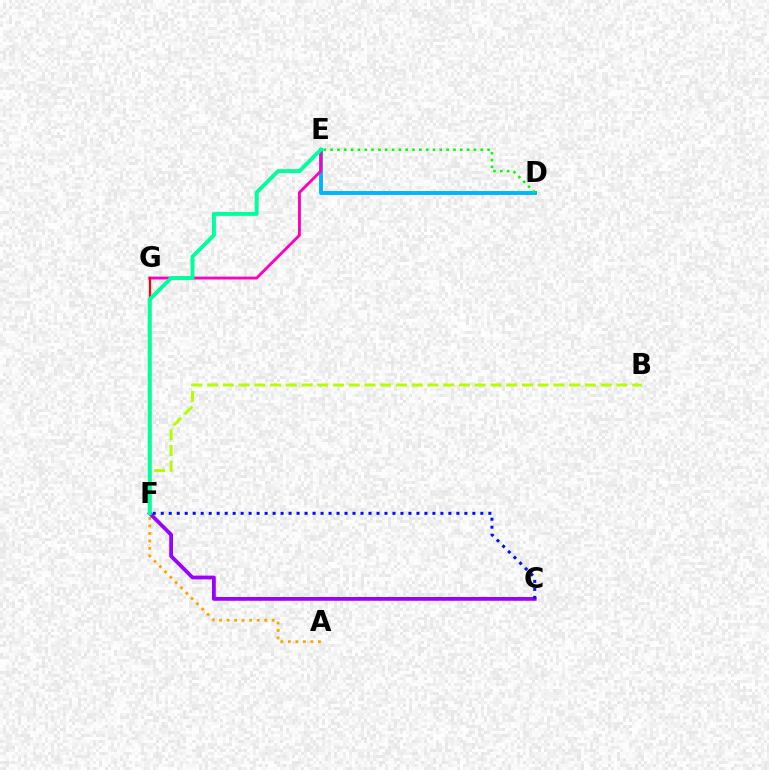{('D', 'E'): [{'color': '#00b5ff', 'line_style': 'solid', 'thickness': 2.83}, {'color': '#08ff00', 'line_style': 'dotted', 'thickness': 1.85}], ('B', 'F'): [{'color': '#b3ff00', 'line_style': 'dashed', 'thickness': 2.14}], ('E', 'G'): [{'color': '#ff00bd', 'line_style': 'solid', 'thickness': 2.06}], ('F', 'G'): [{'color': '#ff0000', 'line_style': 'solid', 'thickness': 1.64}], ('A', 'F'): [{'color': '#ffa500', 'line_style': 'dotted', 'thickness': 2.04}], ('C', 'F'): [{'color': '#9b00ff', 'line_style': 'solid', 'thickness': 2.72}, {'color': '#0010ff', 'line_style': 'dotted', 'thickness': 2.17}], ('E', 'F'): [{'color': '#00ff9d', 'line_style': 'solid', 'thickness': 2.84}]}